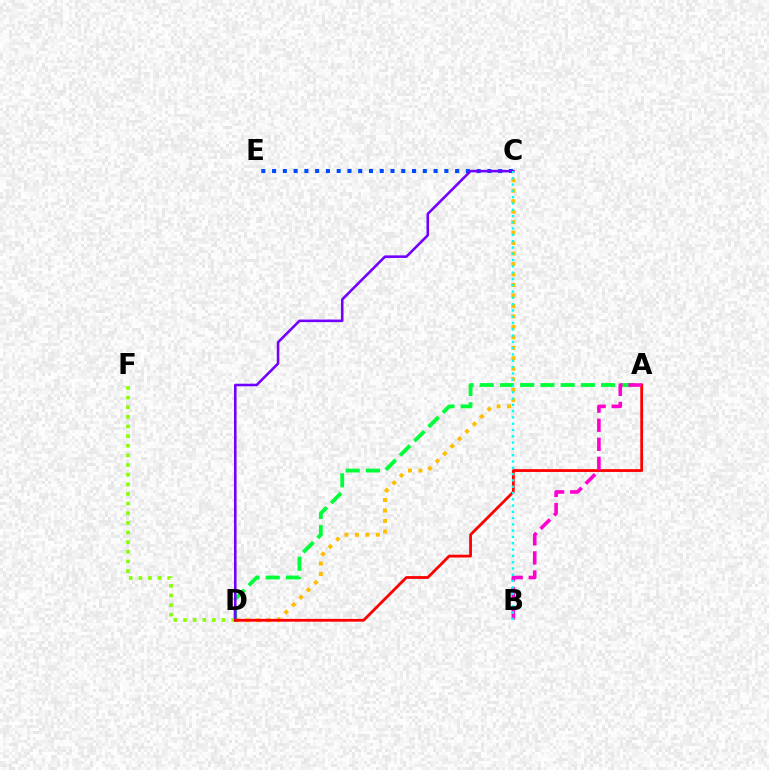{('C', 'D'): [{'color': '#ffbd00', 'line_style': 'dotted', 'thickness': 2.85}, {'color': '#7200ff', 'line_style': 'solid', 'thickness': 1.86}], ('A', 'D'): [{'color': '#00ff39', 'line_style': 'dashed', 'thickness': 2.75}, {'color': '#ff0000', 'line_style': 'solid', 'thickness': 2.01}], ('C', 'E'): [{'color': '#004bff', 'line_style': 'dotted', 'thickness': 2.93}], ('D', 'F'): [{'color': '#84ff00', 'line_style': 'dotted', 'thickness': 2.62}], ('A', 'B'): [{'color': '#ff00cf', 'line_style': 'dashed', 'thickness': 2.59}], ('B', 'C'): [{'color': '#00fff6', 'line_style': 'dotted', 'thickness': 1.71}]}